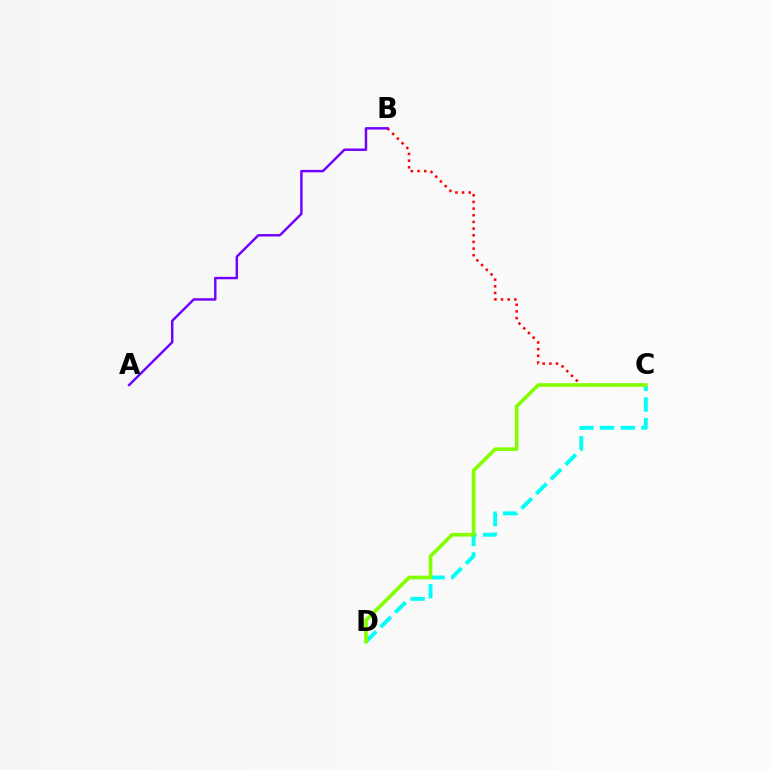{('B', 'C'): [{'color': '#ff0000', 'line_style': 'dotted', 'thickness': 1.81}], ('A', 'B'): [{'color': '#7200ff', 'line_style': 'solid', 'thickness': 1.76}], ('C', 'D'): [{'color': '#00fff6', 'line_style': 'dashed', 'thickness': 2.81}, {'color': '#84ff00', 'line_style': 'solid', 'thickness': 2.62}]}